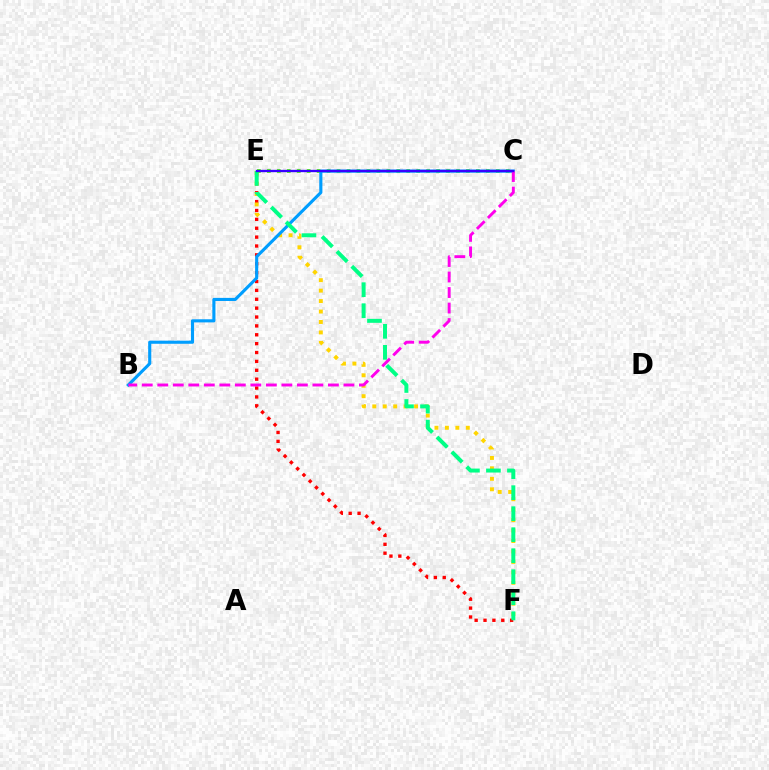{('E', 'F'): [{'color': '#ff0000', 'line_style': 'dotted', 'thickness': 2.41}, {'color': '#ffd500', 'line_style': 'dotted', 'thickness': 2.84}, {'color': '#00ff86', 'line_style': 'dashed', 'thickness': 2.85}], ('C', 'E'): [{'color': '#4fff00', 'line_style': 'dotted', 'thickness': 2.71}, {'color': '#3700ff', 'line_style': 'solid', 'thickness': 1.68}], ('B', 'C'): [{'color': '#009eff', 'line_style': 'solid', 'thickness': 2.24}, {'color': '#ff00ed', 'line_style': 'dashed', 'thickness': 2.11}]}